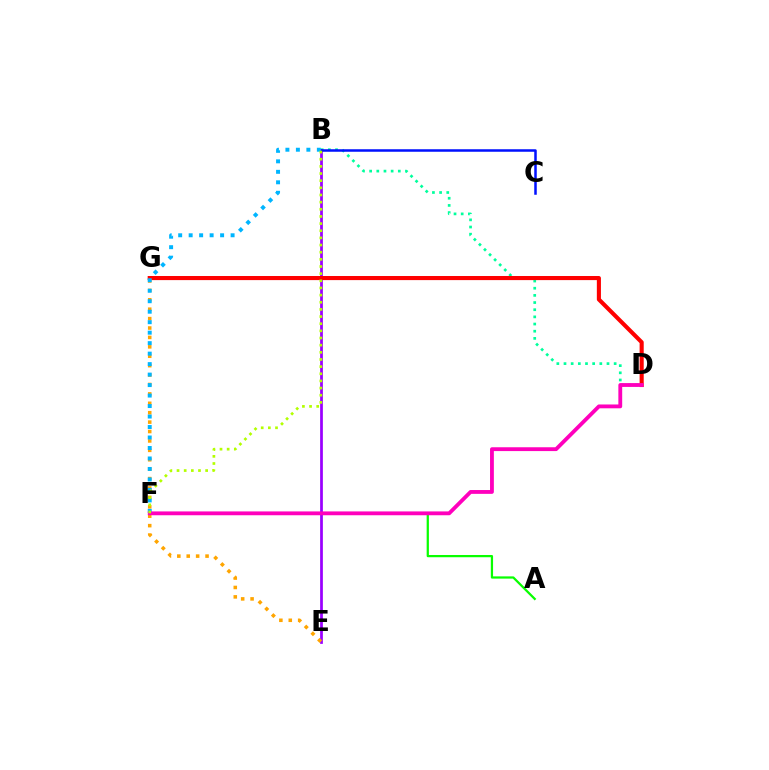{('B', 'D'): [{'color': '#00ff9d', 'line_style': 'dotted', 'thickness': 1.95}], ('B', 'E'): [{'color': '#9b00ff', 'line_style': 'solid', 'thickness': 1.97}], ('D', 'G'): [{'color': '#ff0000', 'line_style': 'solid', 'thickness': 2.95}], ('E', 'G'): [{'color': '#ffa500', 'line_style': 'dotted', 'thickness': 2.56}], ('B', 'C'): [{'color': '#0010ff', 'line_style': 'solid', 'thickness': 1.8}], ('A', 'F'): [{'color': '#08ff00', 'line_style': 'solid', 'thickness': 1.61}], ('B', 'F'): [{'color': '#00b5ff', 'line_style': 'dotted', 'thickness': 2.85}, {'color': '#b3ff00', 'line_style': 'dotted', 'thickness': 1.94}], ('D', 'F'): [{'color': '#ff00bd', 'line_style': 'solid', 'thickness': 2.76}]}